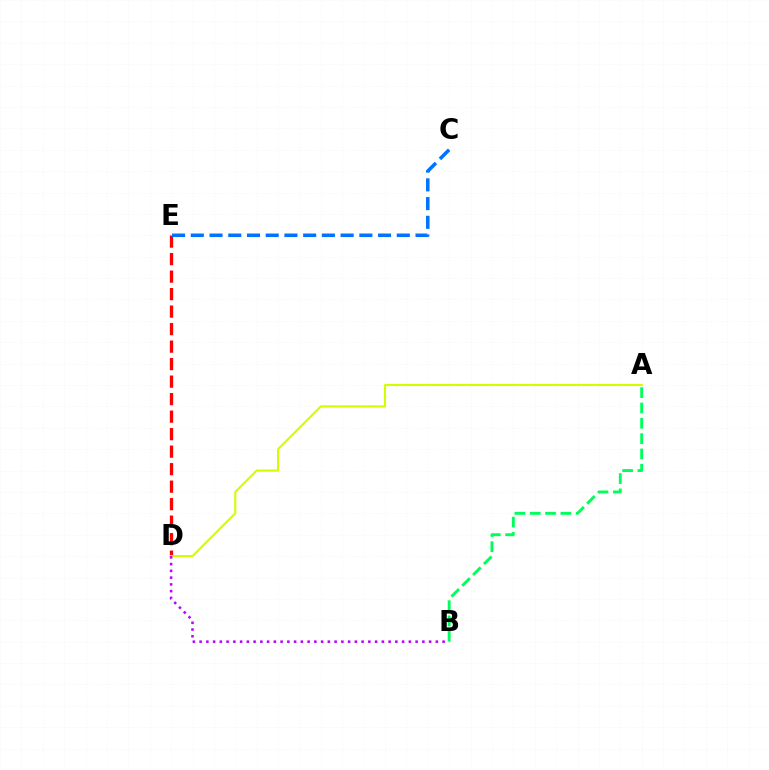{('D', 'E'): [{'color': '#ff0000', 'line_style': 'dashed', 'thickness': 2.38}], ('A', 'D'): [{'color': '#d1ff00', 'line_style': 'solid', 'thickness': 1.53}], ('C', 'E'): [{'color': '#0074ff', 'line_style': 'dashed', 'thickness': 2.54}], ('B', 'D'): [{'color': '#b900ff', 'line_style': 'dotted', 'thickness': 1.83}], ('A', 'B'): [{'color': '#00ff5c', 'line_style': 'dashed', 'thickness': 2.08}]}